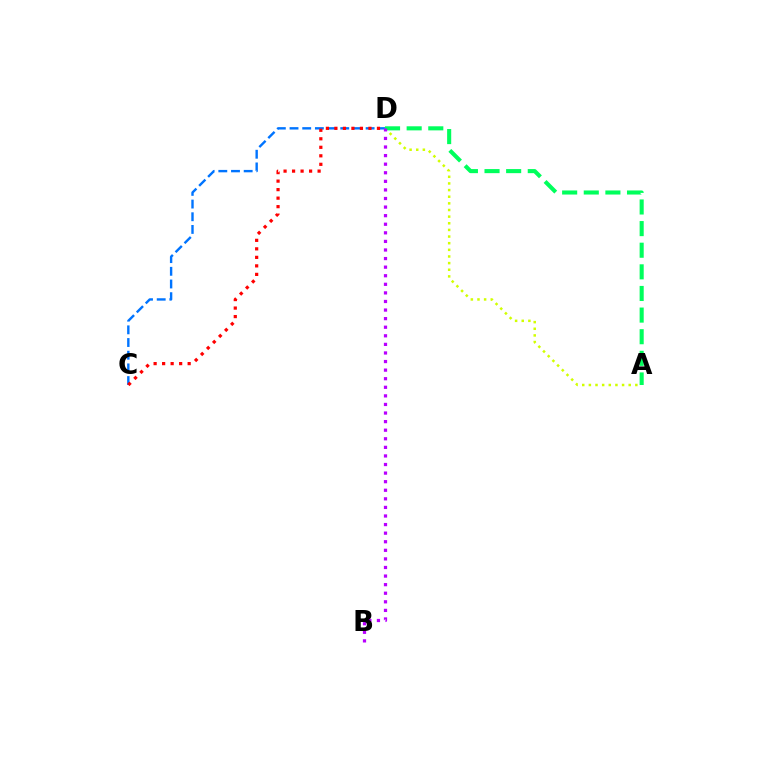{('C', 'D'): [{'color': '#0074ff', 'line_style': 'dashed', 'thickness': 1.72}, {'color': '#ff0000', 'line_style': 'dotted', 'thickness': 2.31}], ('A', 'D'): [{'color': '#d1ff00', 'line_style': 'dotted', 'thickness': 1.8}, {'color': '#00ff5c', 'line_style': 'dashed', 'thickness': 2.94}], ('B', 'D'): [{'color': '#b900ff', 'line_style': 'dotted', 'thickness': 2.33}]}